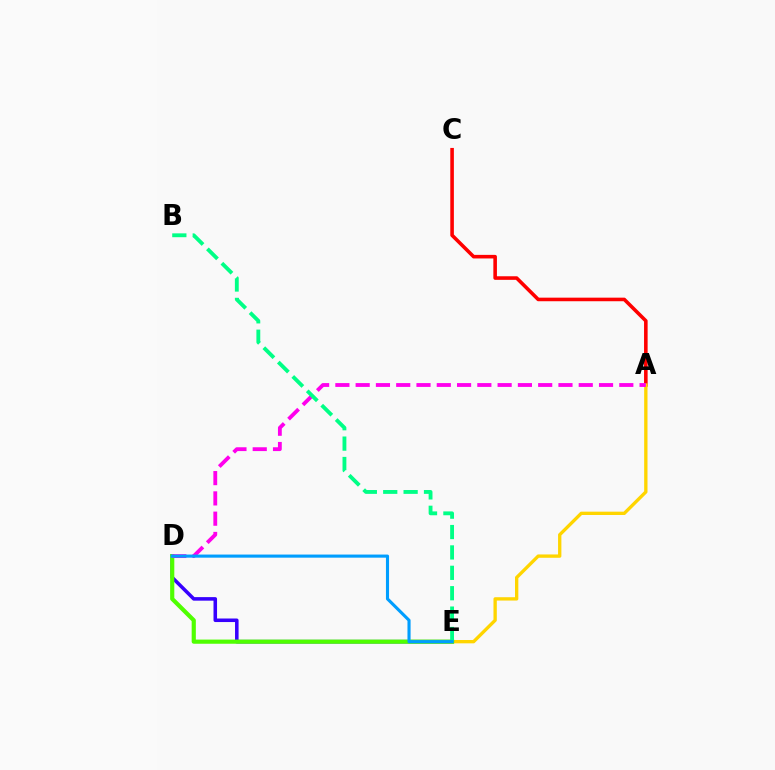{('D', 'E'): [{'color': '#3700ff', 'line_style': 'solid', 'thickness': 2.55}, {'color': '#4fff00', 'line_style': 'solid', 'thickness': 3.0}, {'color': '#009eff', 'line_style': 'solid', 'thickness': 2.24}], ('A', 'C'): [{'color': '#ff0000', 'line_style': 'solid', 'thickness': 2.58}], ('A', 'E'): [{'color': '#ffd500', 'line_style': 'solid', 'thickness': 2.4}], ('A', 'D'): [{'color': '#ff00ed', 'line_style': 'dashed', 'thickness': 2.76}], ('B', 'E'): [{'color': '#00ff86', 'line_style': 'dashed', 'thickness': 2.77}]}